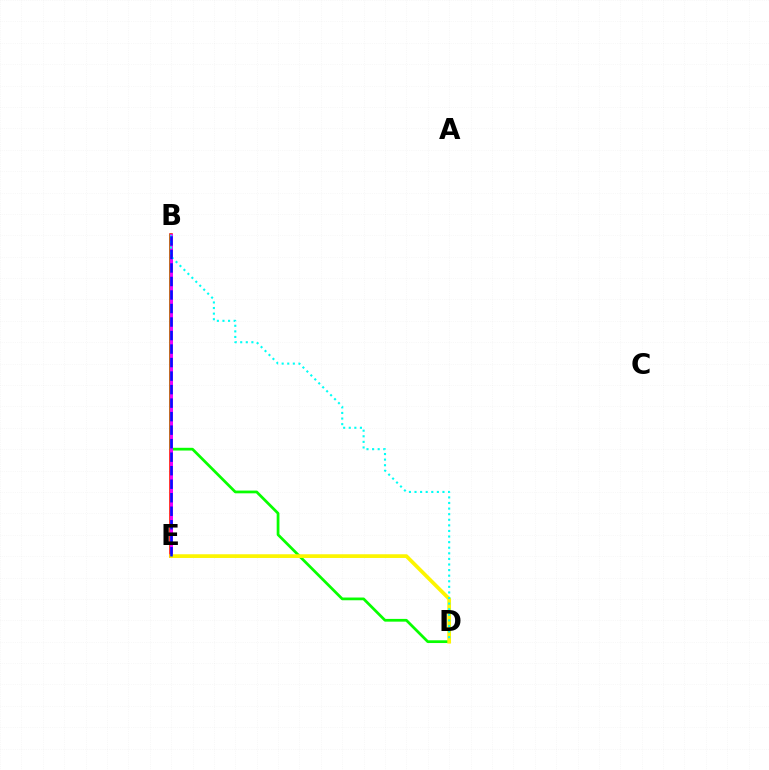{('B', 'E'): [{'color': '#ff0000', 'line_style': 'solid', 'thickness': 2.56}, {'color': '#ee00ff', 'line_style': 'solid', 'thickness': 2.09}, {'color': '#0010ff', 'line_style': 'dashed', 'thickness': 1.84}], ('B', 'D'): [{'color': '#08ff00', 'line_style': 'solid', 'thickness': 1.97}, {'color': '#00fff6', 'line_style': 'dotted', 'thickness': 1.52}], ('D', 'E'): [{'color': '#fcf500', 'line_style': 'solid', 'thickness': 2.67}]}